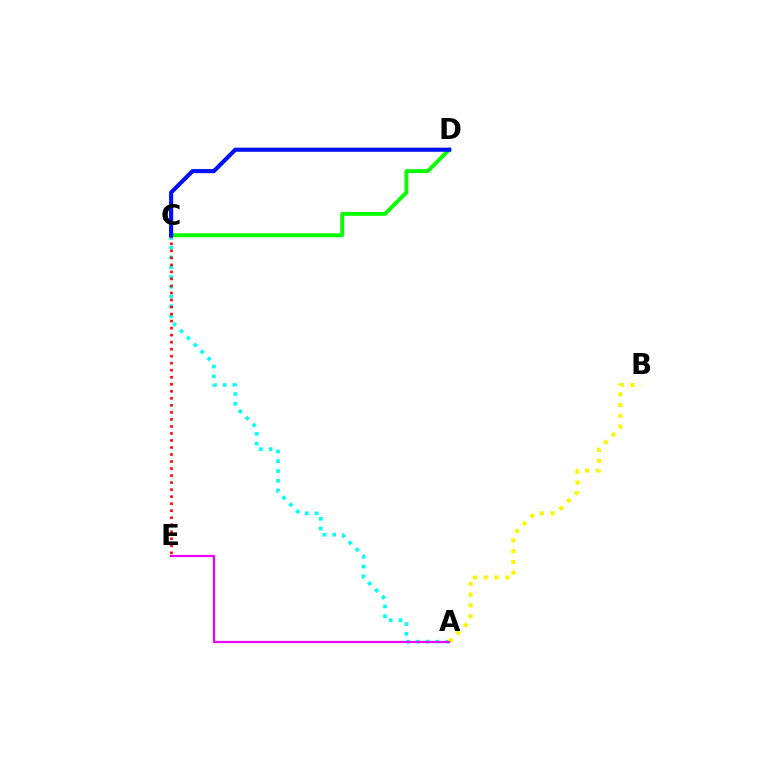{('A', 'C'): [{'color': '#00fff6', 'line_style': 'dotted', 'thickness': 2.65}], ('A', 'B'): [{'color': '#fcf500', 'line_style': 'dotted', 'thickness': 2.93}], ('A', 'E'): [{'color': '#ee00ff', 'line_style': 'solid', 'thickness': 1.59}], ('C', 'E'): [{'color': '#ff0000', 'line_style': 'dotted', 'thickness': 1.91}], ('C', 'D'): [{'color': '#08ff00', 'line_style': 'solid', 'thickness': 2.82}, {'color': '#0010ff', 'line_style': 'solid', 'thickness': 2.97}]}